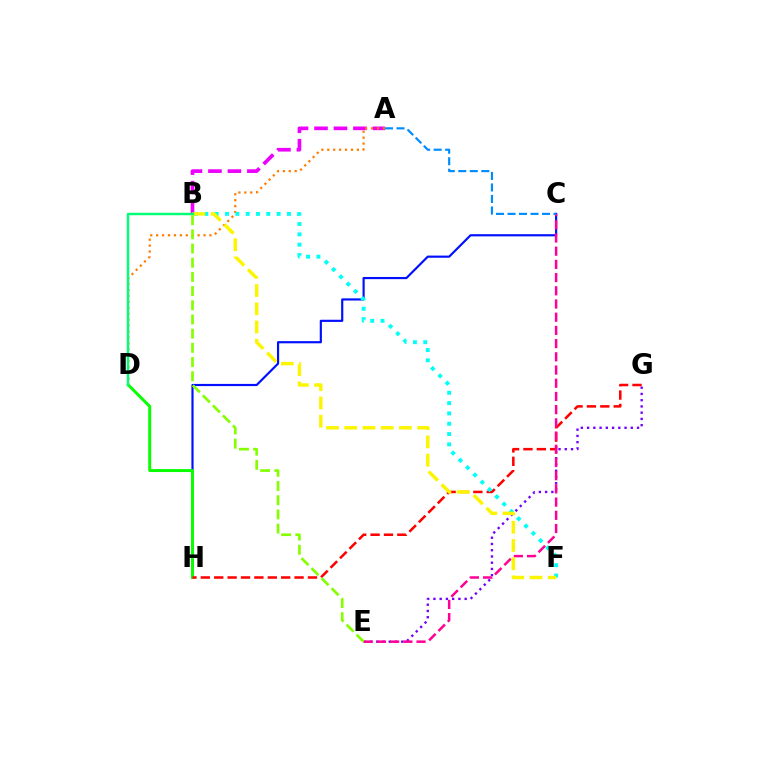{('C', 'H'): [{'color': '#0010ff', 'line_style': 'solid', 'thickness': 1.56}], ('D', 'H'): [{'color': '#08ff00', 'line_style': 'solid', 'thickness': 2.13}], ('G', 'H'): [{'color': '#ff0000', 'line_style': 'dashed', 'thickness': 1.82}], ('A', 'B'): [{'color': '#ee00ff', 'line_style': 'dashed', 'thickness': 2.65}], ('E', 'G'): [{'color': '#7200ff', 'line_style': 'dotted', 'thickness': 1.7}], ('C', 'E'): [{'color': '#ff0094', 'line_style': 'dashed', 'thickness': 1.79}], ('A', 'D'): [{'color': '#ff7c00', 'line_style': 'dotted', 'thickness': 1.61}], ('A', 'C'): [{'color': '#008cff', 'line_style': 'dashed', 'thickness': 1.56}], ('B', 'F'): [{'color': '#00fff6', 'line_style': 'dotted', 'thickness': 2.8}, {'color': '#fcf500', 'line_style': 'dashed', 'thickness': 2.48}], ('B', 'D'): [{'color': '#00ff74', 'line_style': 'solid', 'thickness': 1.76}], ('B', 'E'): [{'color': '#84ff00', 'line_style': 'dashed', 'thickness': 1.93}]}